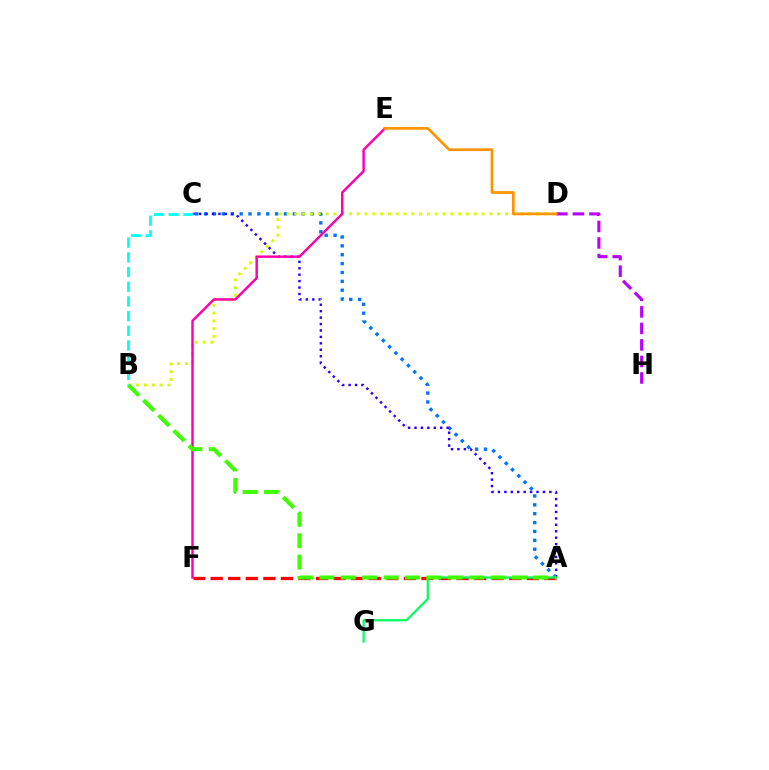{('A', 'C'): [{'color': '#0074ff', 'line_style': 'dotted', 'thickness': 2.41}, {'color': '#2500ff', 'line_style': 'dotted', 'thickness': 1.75}], ('A', 'F'): [{'color': '#ff0000', 'line_style': 'dashed', 'thickness': 2.39}], ('A', 'G'): [{'color': '#00ff5c', 'line_style': 'solid', 'thickness': 1.57}], ('B', 'D'): [{'color': '#d1ff00', 'line_style': 'dotted', 'thickness': 2.12}], ('D', 'H'): [{'color': '#b900ff', 'line_style': 'dashed', 'thickness': 2.24}], ('E', 'F'): [{'color': '#ff00ac', 'line_style': 'solid', 'thickness': 1.76}], ('A', 'B'): [{'color': '#3dff00', 'line_style': 'dashed', 'thickness': 2.91}], ('D', 'E'): [{'color': '#ff9400', 'line_style': 'solid', 'thickness': 1.96}], ('B', 'C'): [{'color': '#00fff6', 'line_style': 'dashed', 'thickness': 1.99}]}